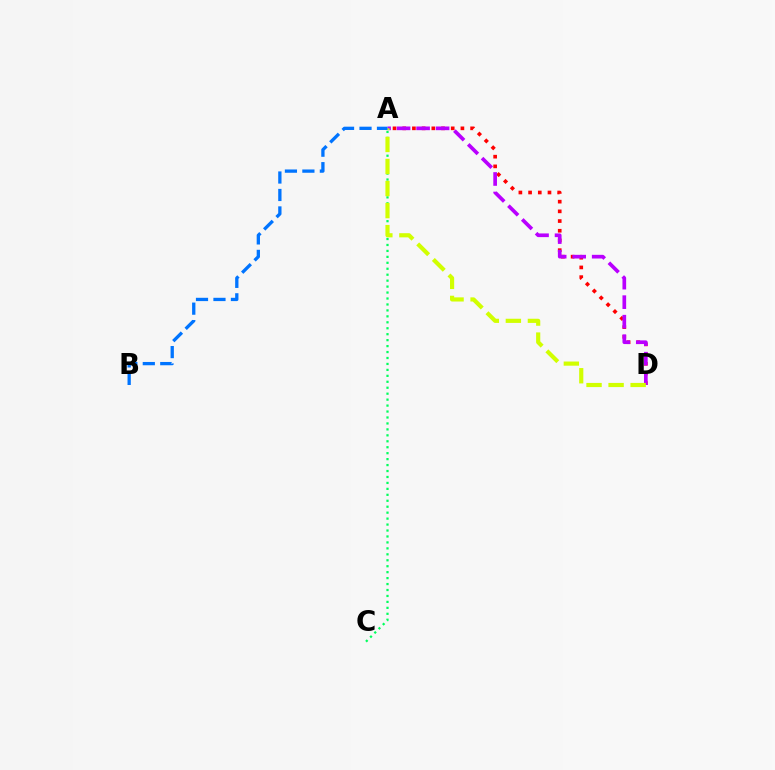{('A', 'C'): [{'color': '#00ff5c', 'line_style': 'dotted', 'thickness': 1.62}], ('A', 'D'): [{'color': '#ff0000', 'line_style': 'dotted', 'thickness': 2.64}, {'color': '#b900ff', 'line_style': 'dashed', 'thickness': 2.65}, {'color': '#d1ff00', 'line_style': 'dashed', 'thickness': 2.99}], ('A', 'B'): [{'color': '#0074ff', 'line_style': 'dashed', 'thickness': 2.37}]}